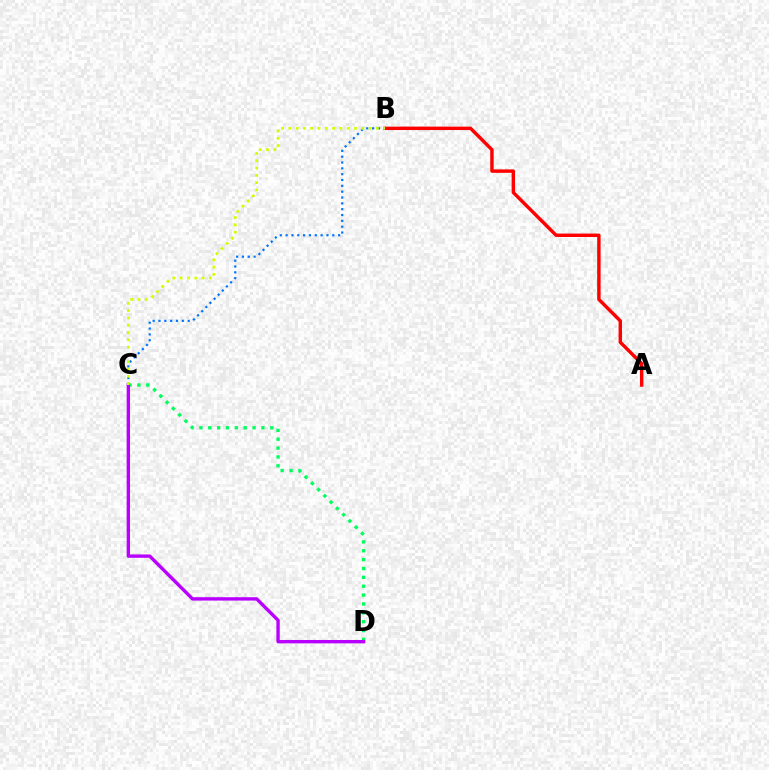{('A', 'B'): [{'color': '#ff0000', 'line_style': 'solid', 'thickness': 2.46}], ('C', 'D'): [{'color': '#00ff5c', 'line_style': 'dotted', 'thickness': 2.41}, {'color': '#b900ff', 'line_style': 'solid', 'thickness': 2.43}], ('B', 'C'): [{'color': '#0074ff', 'line_style': 'dotted', 'thickness': 1.59}, {'color': '#d1ff00', 'line_style': 'dotted', 'thickness': 1.98}]}